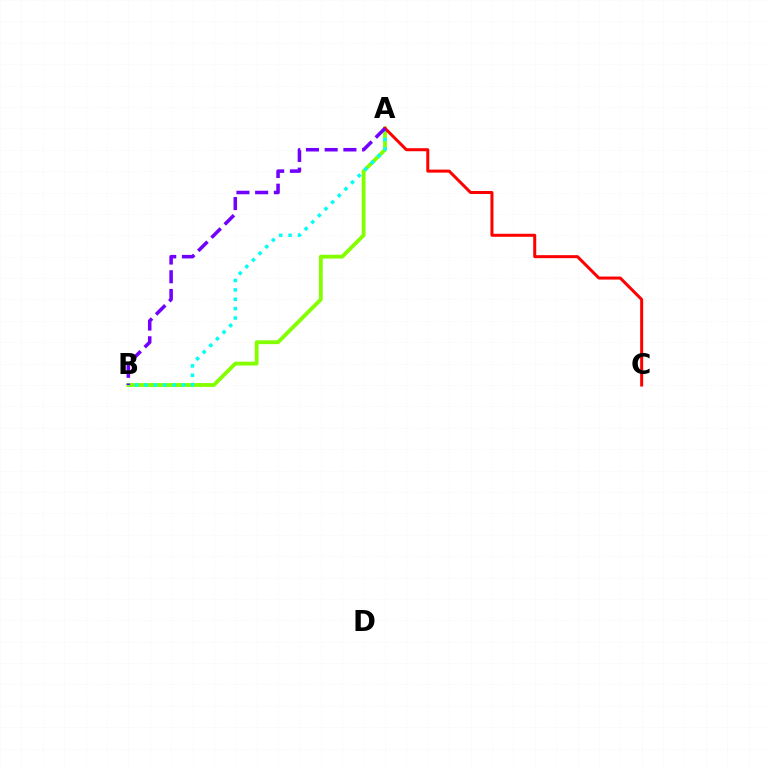{('A', 'B'): [{'color': '#84ff00', 'line_style': 'solid', 'thickness': 2.76}, {'color': '#00fff6', 'line_style': 'dotted', 'thickness': 2.55}, {'color': '#7200ff', 'line_style': 'dashed', 'thickness': 2.54}], ('A', 'C'): [{'color': '#ff0000', 'line_style': 'solid', 'thickness': 2.17}]}